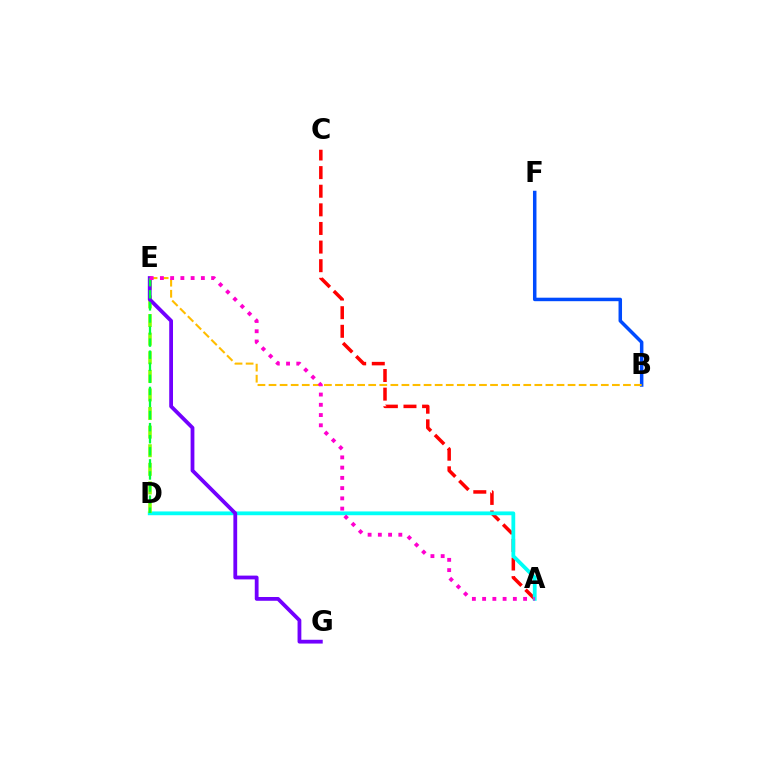{('A', 'C'): [{'color': '#ff0000', 'line_style': 'dashed', 'thickness': 2.53}], ('A', 'D'): [{'color': '#00fff6', 'line_style': 'solid', 'thickness': 2.72}], ('B', 'F'): [{'color': '#004bff', 'line_style': 'solid', 'thickness': 2.52}], ('B', 'E'): [{'color': '#ffbd00', 'line_style': 'dashed', 'thickness': 1.5}], ('D', 'E'): [{'color': '#84ff00', 'line_style': 'dashed', 'thickness': 2.53}, {'color': '#00ff39', 'line_style': 'dashed', 'thickness': 1.64}], ('E', 'G'): [{'color': '#7200ff', 'line_style': 'solid', 'thickness': 2.73}], ('A', 'E'): [{'color': '#ff00cf', 'line_style': 'dotted', 'thickness': 2.78}]}